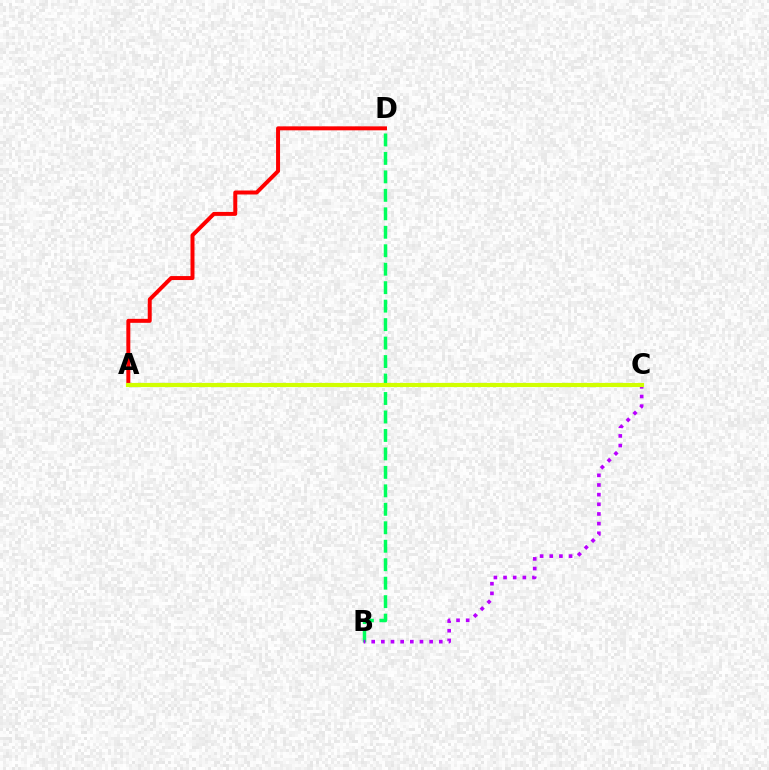{('A', 'D'): [{'color': '#ff0000', 'line_style': 'solid', 'thickness': 2.86}], ('B', 'D'): [{'color': '#00ff5c', 'line_style': 'dashed', 'thickness': 2.51}], ('B', 'C'): [{'color': '#b900ff', 'line_style': 'dotted', 'thickness': 2.62}], ('A', 'C'): [{'color': '#0074ff', 'line_style': 'dashed', 'thickness': 2.74}, {'color': '#d1ff00', 'line_style': 'solid', 'thickness': 2.99}]}